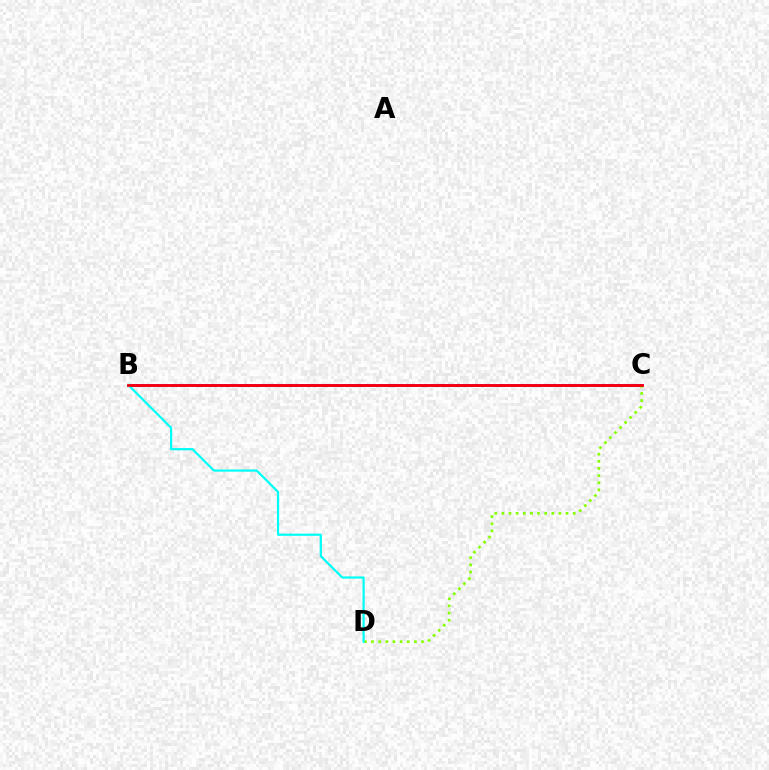{('B', 'C'): [{'color': '#7200ff', 'line_style': 'solid', 'thickness': 2.0}, {'color': '#ff0000', 'line_style': 'solid', 'thickness': 1.94}], ('C', 'D'): [{'color': '#84ff00', 'line_style': 'dotted', 'thickness': 1.94}], ('B', 'D'): [{'color': '#00fff6', 'line_style': 'solid', 'thickness': 1.59}]}